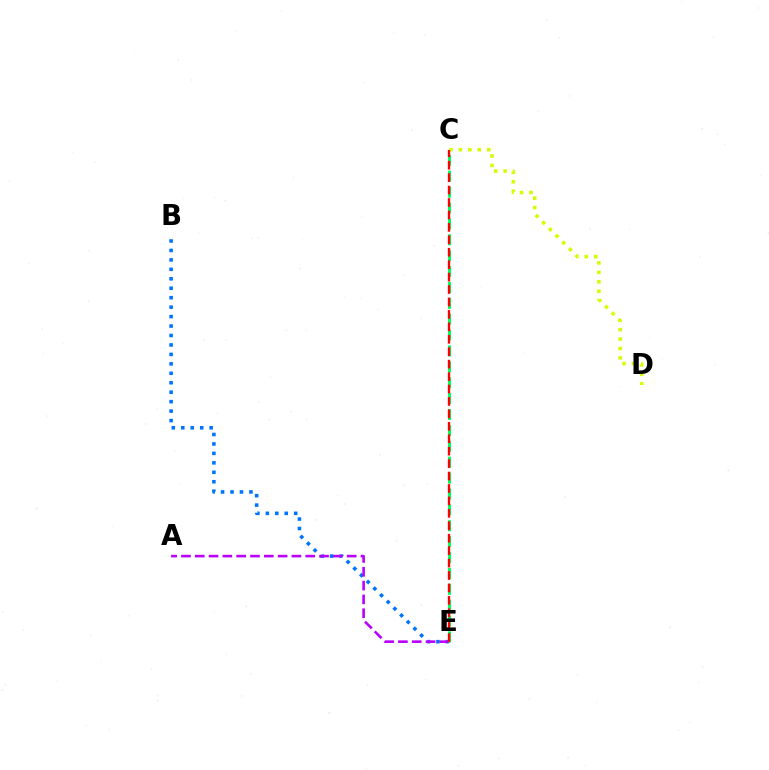{('B', 'E'): [{'color': '#0074ff', 'line_style': 'dotted', 'thickness': 2.57}], ('C', 'D'): [{'color': '#d1ff00', 'line_style': 'dotted', 'thickness': 2.57}], ('A', 'E'): [{'color': '#b900ff', 'line_style': 'dashed', 'thickness': 1.88}], ('C', 'E'): [{'color': '#00ff5c', 'line_style': 'dashed', 'thickness': 2.16}, {'color': '#ff0000', 'line_style': 'dashed', 'thickness': 1.69}]}